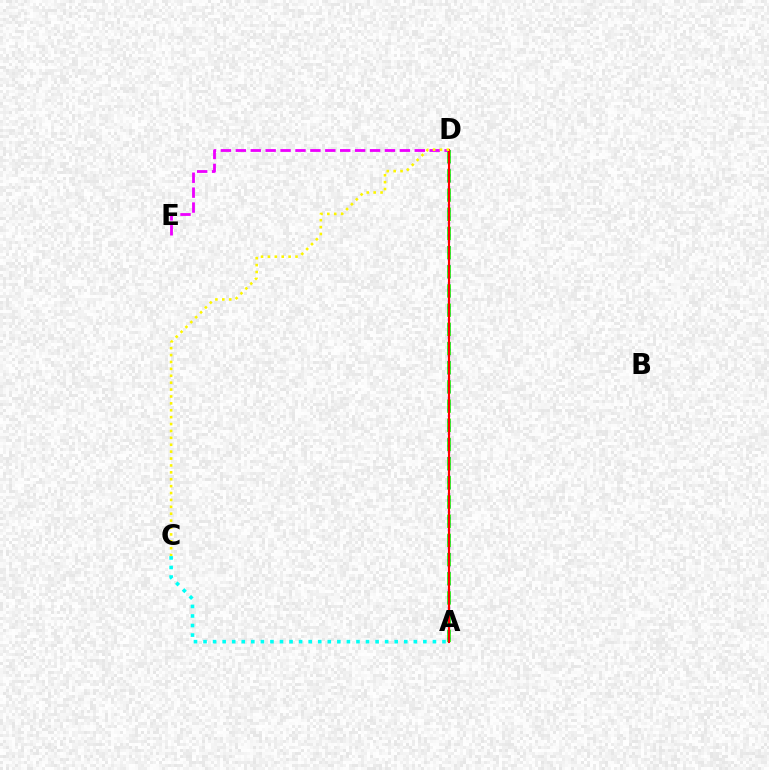{('A', 'D'): [{'color': '#08ff00', 'line_style': 'dashed', 'thickness': 2.61}, {'color': '#0010ff', 'line_style': 'dotted', 'thickness': 1.63}, {'color': '#ff0000', 'line_style': 'solid', 'thickness': 1.54}], ('D', 'E'): [{'color': '#ee00ff', 'line_style': 'dashed', 'thickness': 2.03}], ('C', 'D'): [{'color': '#fcf500', 'line_style': 'dotted', 'thickness': 1.87}], ('A', 'C'): [{'color': '#00fff6', 'line_style': 'dotted', 'thickness': 2.6}]}